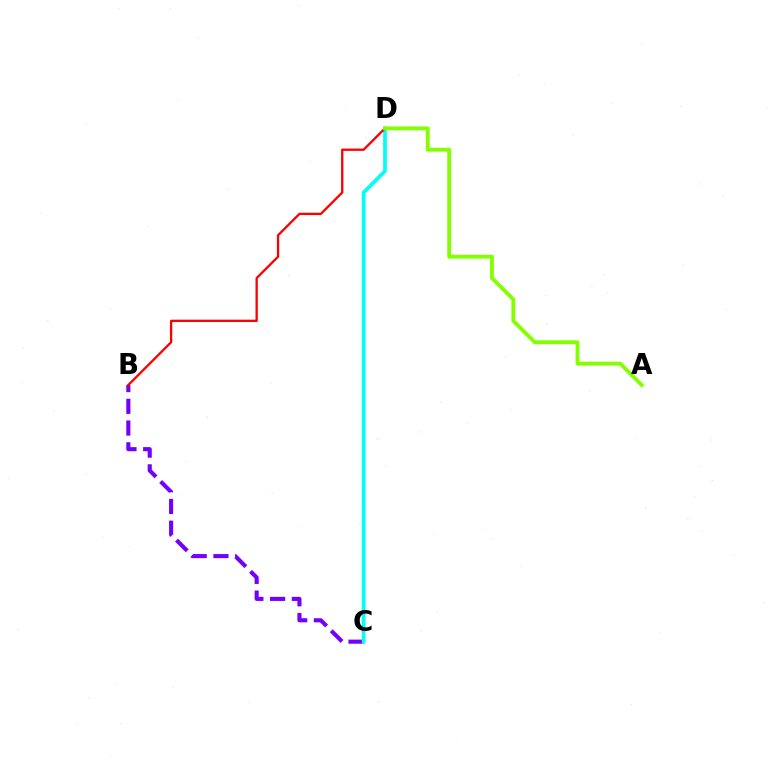{('B', 'C'): [{'color': '#7200ff', 'line_style': 'dashed', 'thickness': 2.95}], ('C', 'D'): [{'color': '#00fff6', 'line_style': 'solid', 'thickness': 2.66}], ('B', 'D'): [{'color': '#ff0000', 'line_style': 'solid', 'thickness': 1.66}], ('A', 'D'): [{'color': '#84ff00', 'line_style': 'solid', 'thickness': 2.77}]}